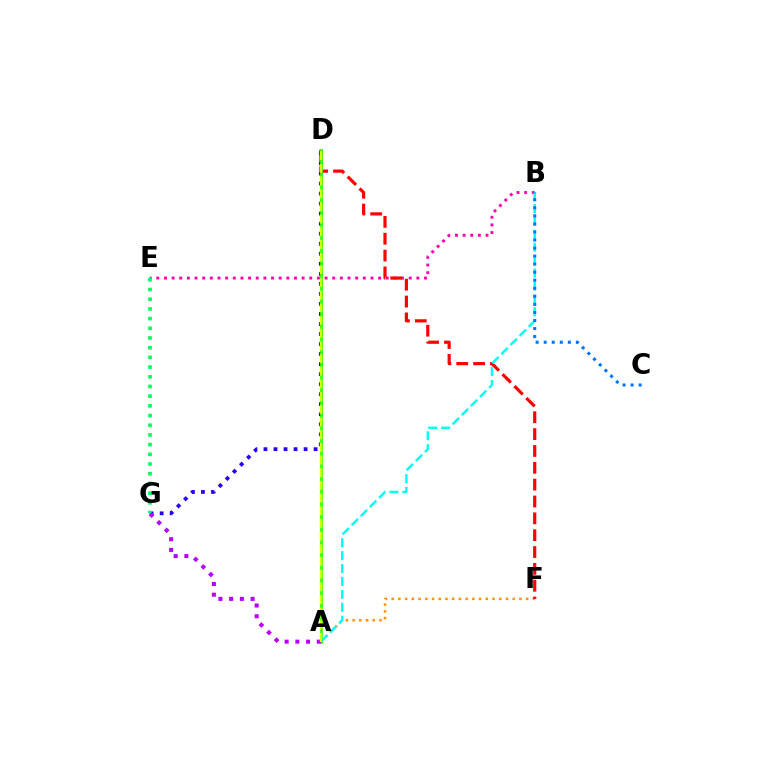{('A', 'F'): [{'color': '#ff9400', 'line_style': 'dotted', 'thickness': 1.83}], ('B', 'E'): [{'color': '#ff00ac', 'line_style': 'dotted', 'thickness': 2.08}], ('D', 'F'): [{'color': '#ff0000', 'line_style': 'dashed', 'thickness': 2.29}], ('D', 'G'): [{'color': '#2500ff', 'line_style': 'dotted', 'thickness': 2.73}], ('A', 'D'): [{'color': '#3dff00', 'line_style': 'solid', 'thickness': 1.97}, {'color': '#d1ff00', 'line_style': 'dashed', 'thickness': 1.72}], ('E', 'G'): [{'color': '#00ff5c', 'line_style': 'dotted', 'thickness': 2.63}], ('A', 'B'): [{'color': '#00fff6', 'line_style': 'dashed', 'thickness': 1.75}], ('A', 'G'): [{'color': '#b900ff', 'line_style': 'dotted', 'thickness': 2.91}], ('B', 'C'): [{'color': '#0074ff', 'line_style': 'dotted', 'thickness': 2.19}]}